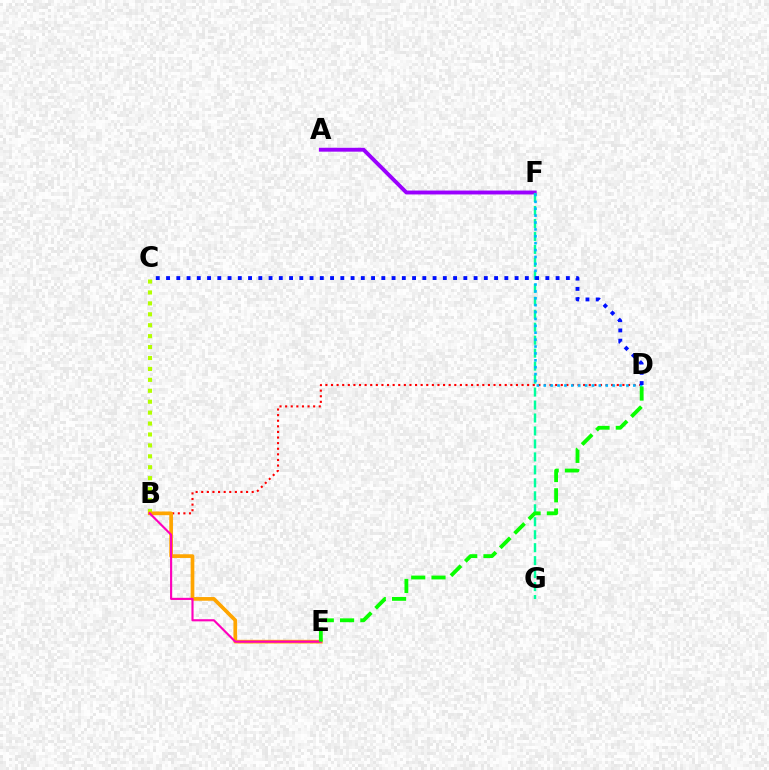{('B', 'D'): [{'color': '#ff0000', 'line_style': 'dotted', 'thickness': 1.52}], ('A', 'F'): [{'color': '#9b00ff', 'line_style': 'solid', 'thickness': 2.8}], ('B', 'C'): [{'color': '#b3ff00', 'line_style': 'dotted', 'thickness': 2.97}], ('F', 'G'): [{'color': '#00ff9d', 'line_style': 'dashed', 'thickness': 1.76}], ('B', 'E'): [{'color': '#ffa500', 'line_style': 'solid', 'thickness': 2.66}, {'color': '#ff00bd', 'line_style': 'solid', 'thickness': 1.54}], ('D', 'F'): [{'color': '#00b5ff', 'line_style': 'dotted', 'thickness': 1.87}], ('C', 'D'): [{'color': '#0010ff', 'line_style': 'dotted', 'thickness': 2.79}], ('D', 'E'): [{'color': '#08ff00', 'line_style': 'dashed', 'thickness': 2.75}]}